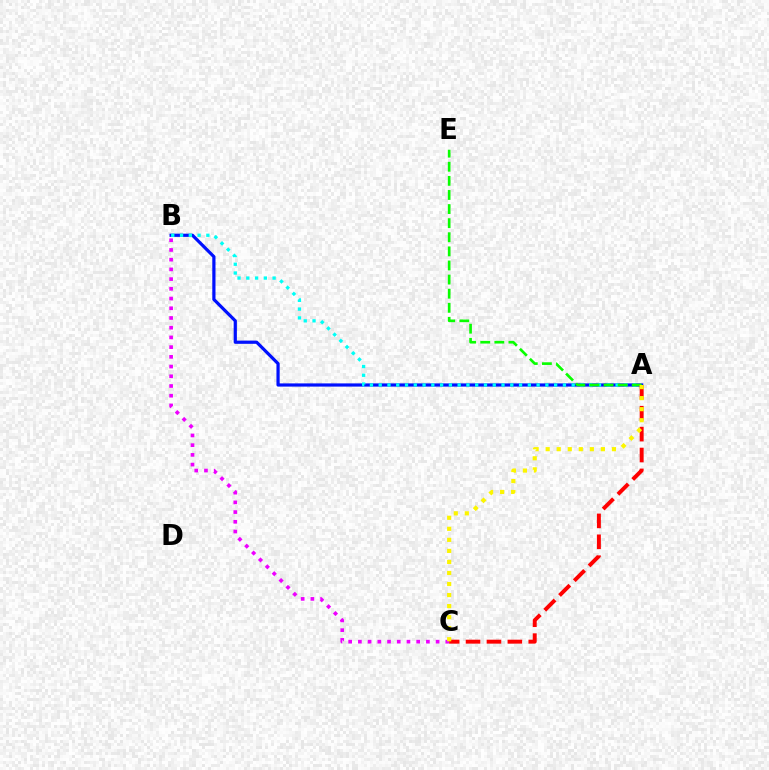{('A', 'B'): [{'color': '#0010ff', 'line_style': 'solid', 'thickness': 2.31}, {'color': '#00fff6', 'line_style': 'dotted', 'thickness': 2.38}], ('B', 'C'): [{'color': '#ee00ff', 'line_style': 'dotted', 'thickness': 2.64}], ('A', 'E'): [{'color': '#08ff00', 'line_style': 'dashed', 'thickness': 1.92}], ('A', 'C'): [{'color': '#ff0000', 'line_style': 'dashed', 'thickness': 2.84}, {'color': '#fcf500', 'line_style': 'dotted', 'thickness': 3.0}]}